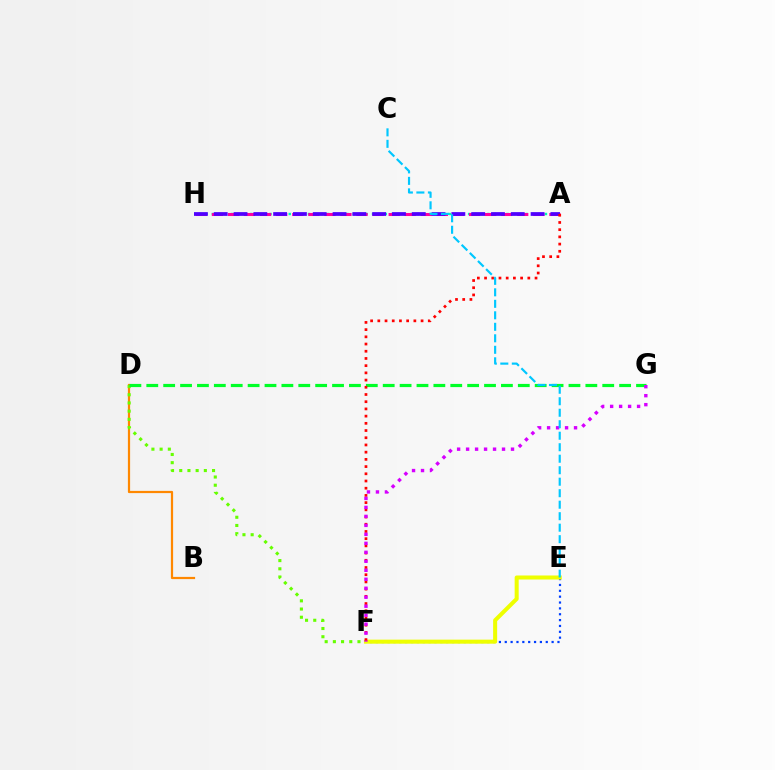{('A', 'H'): [{'color': '#00ffaf', 'line_style': 'dotted', 'thickness': 1.74}, {'color': '#ff00a0', 'line_style': 'dashed', 'thickness': 2.18}, {'color': '#4f00ff', 'line_style': 'dashed', 'thickness': 2.69}], ('B', 'D'): [{'color': '#ff8800', 'line_style': 'solid', 'thickness': 1.6}], ('D', 'F'): [{'color': '#66ff00', 'line_style': 'dotted', 'thickness': 2.23}], ('E', 'F'): [{'color': '#003fff', 'line_style': 'dotted', 'thickness': 1.59}, {'color': '#eeff00', 'line_style': 'solid', 'thickness': 2.9}], ('D', 'G'): [{'color': '#00ff27', 'line_style': 'dashed', 'thickness': 2.29}], ('A', 'F'): [{'color': '#ff0000', 'line_style': 'dotted', 'thickness': 1.96}], ('F', 'G'): [{'color': '#d600ff', 'line_style': 'dotted', 'thickness': 2.44}], ('C', 'E'): [{'color': '#00c7ff', 'line_style': 'dashed', 'thickness': 1.56}]}